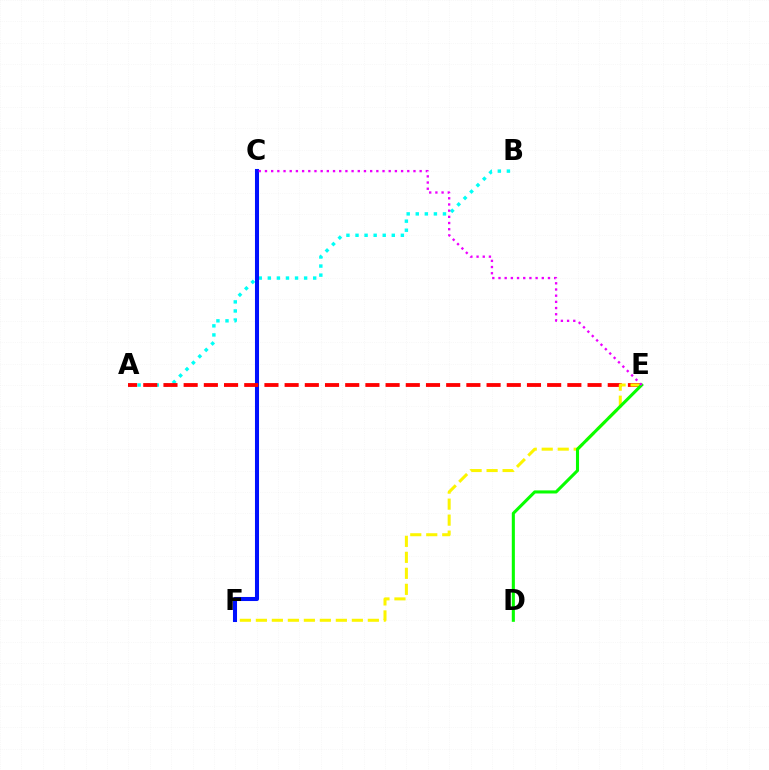{('A', 'B'): [{'color': '#00fff6', 'line_style': 'dotted', 'thickness': 2.46}], ('C', 'F'): [{'color': '#0010ff', 'line_style': 'solid', 'thickness': 2.92}], ('A', 'E'): [{'color': '#ff0000', 'line_style': 'dashed', 'thickness': 2.74}], ('E', 'F'): [{'color': '#fcf500', 'line_style': 'dashed', 'thickness': 2.17}], ('D', 'E'): [{'color': '#08ff00', 'line_style': 'solid', 'thickness': 2.22}], ('C', 'E'): [{'color': '#ee00ff', 'line_style': 'dotted', 'thickness': 1.68}]}